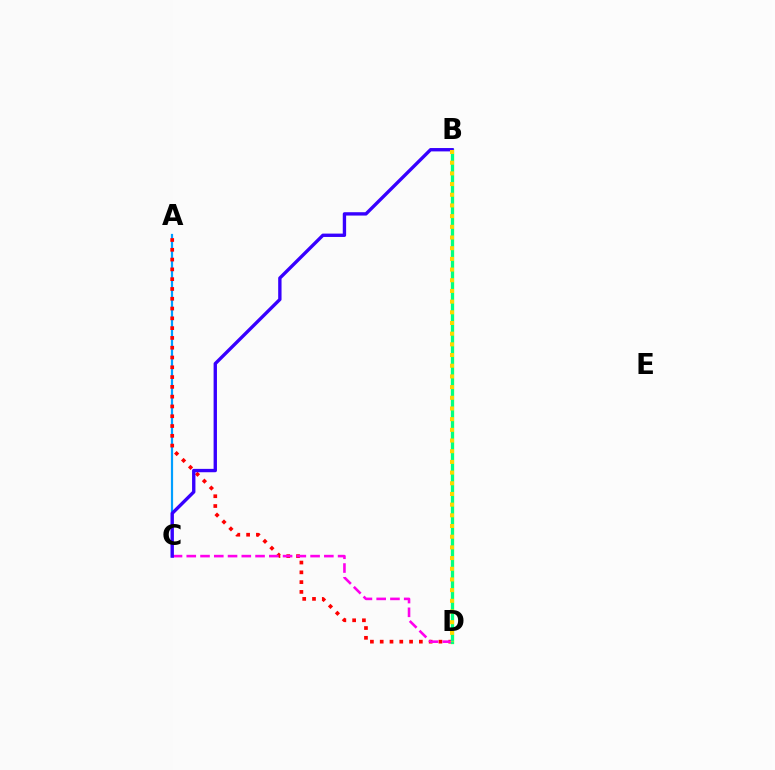{('A', 'C'): [{'color': '#009eff', 'line_style': 'solid', 'thickness': 1.59}], ('A', 'D'): [{'color': '#ff0000', 'line_style': 'dotted', 'thickness': 2.66}], ('B', 'D'): [{'color': '#4fff00', 'line_style': 'solid', 'thickness': 2.37}, {'color': '#00ff86', 'line_style': 'solid', 'thickness': 2.1}, {'color': '#ffd500', 'line_style': 'dotted', 'thickness': 2.9}], ('C', 'D'): [{'color': '#ff00ed', 'line_style': 'dashed', 'thickness': 1.87}], ('B', 'C'): [{'color': '#3700ff', 'line_style': 'solid', 'thickness': 2.42}]}